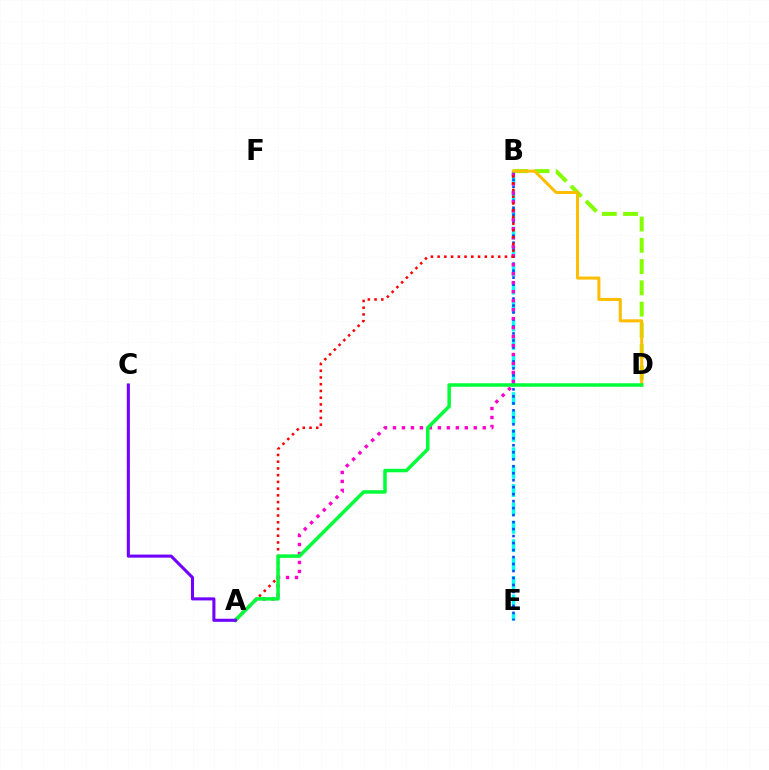{('B', 'D'): [{'color': '#84ff00', 'line_style': 'dashed', 'thickness': 2.89}, {'color': '#ffbd00', 'line_style': 'solid', 'thickness': 2.17}], ('B', 'E'): [{'color': '#00fff6', 'line_style': 'dashed', 'thickness': 2.5}, {'color': '#004bff', 'line_style': 'dotted', 'thickness': 1.9}], ('A', 'B'): [{'color': '#ff00cf', 'line_style': 'dotted', 'thickness': 2.44}, {'color': '#ff0000', 'line_style': 'dotted', 'thickness': 1.83}], ('A', 'D'): [{'color': '#00ff39', 'line_style': 'solid', 'thickness': 2.52}], ('A', 'C'): [{'color': '#7200ff', 'line_style': 'solid', 'thickness': 2.22}]}